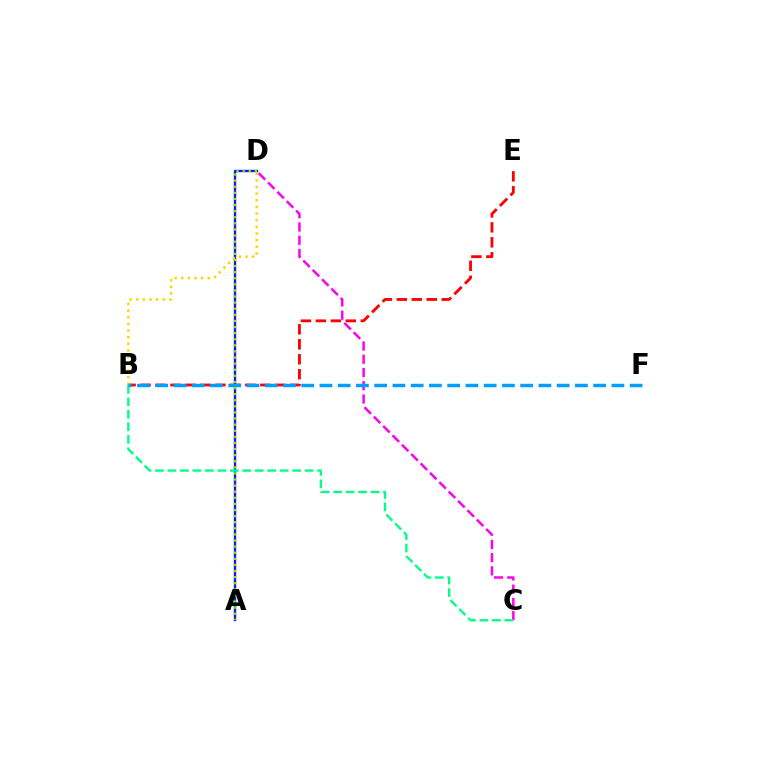{('C', 'D'): [{'color': '#ff00ed', 'line_style': 'dashed', 'thickness': 1.8}], ('A', 'D'): [{'color': '#3700ff', 'line_style': 'solid', 'thickness': 1.71}, {'color': '#4fff00', 'line_style': 'dotted', 'thickness': 1.66}], ('B', 'E'): [{'color': '#ff0000', 'line_style': 'dashed', 'thickness': 2.03}], ('B', 'C'): [{'color': '#00ff86', 'line_style': 'dashed', 'thickness': 1.69}], ('B', 'D'): [{'color': '#ffd500', 'line_style': 'dotted', 'thickness': 1.81}], ('B', 'F'): [{'color': '#009eff', 'line_style': 'dashed', 'thickness': 2.48}]}